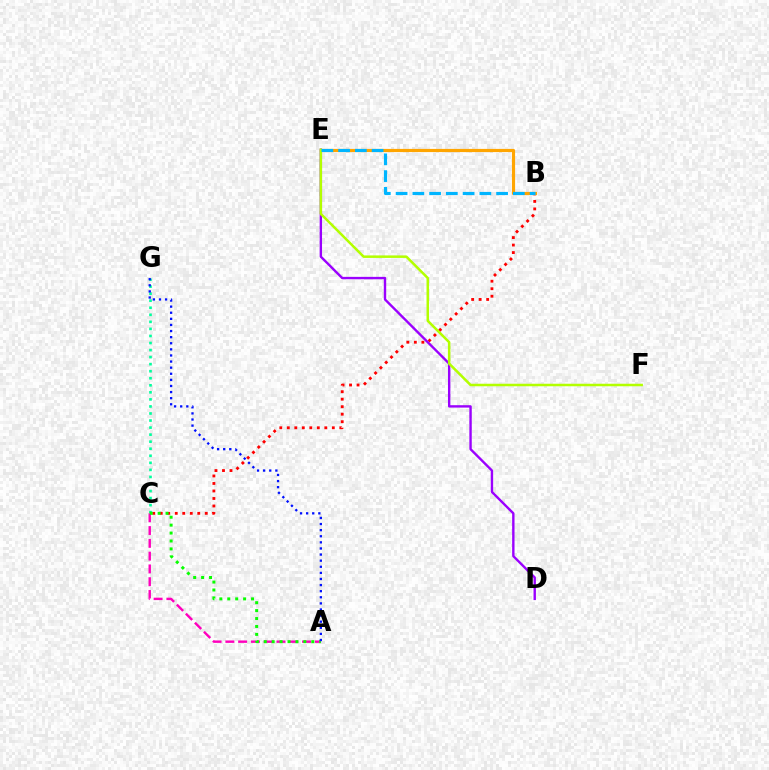{('C', 'G'): [{'color': '#00ff9d', 'line_style': 'dotted', 'thickness': 1.92}], ('A', 'C'): [{'color': '#ff00bd', 'line_style': 'dashed', 'thickness': 1.74}, {'color': '#08ff00', 'line_style': 'dotted', 'thickness': 2.15}], ('B', 'C'): [{'color': '#ff0000', 'line_style': 'dotted', 'thickness': 2.04}], ('B', 'E'): [{'color': '#ffa500', 'line_style': 'solid', 'thickness': 2.29}, {'color': '#00b5ff', 'line_style': 'dashed', 'thickness': 2.28}], ('D', 'E'): [{'color': '#9b00ff', 'line_style': 'solid', 'thickness': 1.72}], ('E', 'F'): [{'color': '#b3ff00', 'line_style': 'solid', 'thickness': 1.81}], ('A', 'G'): [{'color': '#0010ff', 'line_style': 'dotted', 'thickness': 1.66}]}